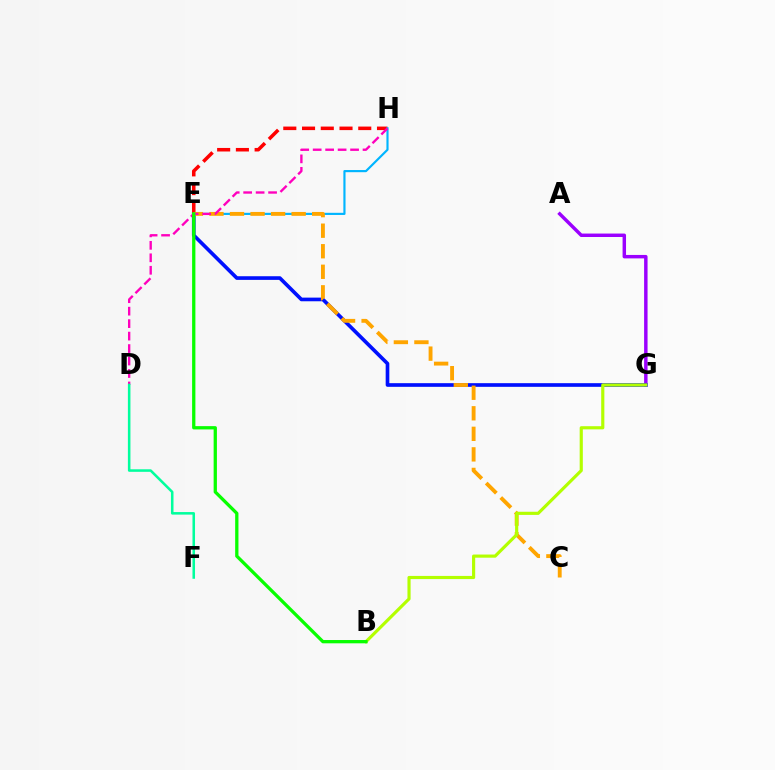{('A', 'G'): [{'color': '#9b00ff', 'line_style': 'solid', 'thickness': 2.49}], ('E', 'G'): [{'color': '#0010ff', 'line_style': 'solid', 'thickness': 2.63}], ('E', 'H'): [{'color': '#ff0000', 'line_style': 'dashed', 'thickness': 2.55}, {'color': '#00b5ff', 'line_style': 'solid', 'thickness': 1.55}], ('C', 'E'): [{'color': '#ffa500', 'line_style': 'dashed', 'thickness': 2.79}], ('D', 'H'): [{'color': '#ff00bd', 'line_style': 'dashed', 'thickness': 1.69}], ('B', 'G'): [{'color': '#b3ff00', 'line_style': 'solid', 'thickness': 2.27}], ('D', 'F'): [{'color': '#00ff9d', 'line_style': 'solid', 'thickness': 1.83}], ('B', 'E'): [{'color': '#08ff00', 'line_style': 'solid', 'thickness': 2.36}]}